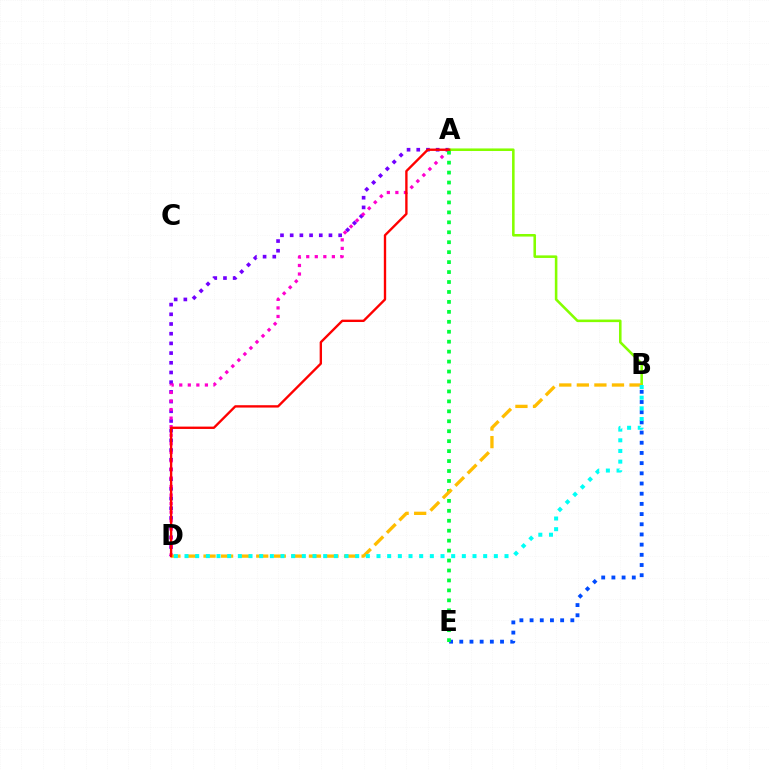{('A', 'D'): [{'color': '#7200ff', 'line_style': 'dotted', 'thickness': 2.63}, {'color': '#ff00cf', 'line_style': 'dotted', 'thickness': 2.32}, {'color': '#ff0000', 'line_style': 'solid', 'thickness': 1.7}], ('B', 'E'): [{'color': '#004bff', 'line_style': 'dotted', 'thickness': 2.77}], ('A', 'B'): [{'color': '#84ff00', 'line_style': 'solid', 'thickness': 1.85}], ('A', 'E'): [{'color': '#00ff39', 'line_style': 'dotted', 'thickness': 2.7}], ('B', 'D'): [{'color': '#ffbd00', 'line_style': 'dashed', 'thickness': 2.39}, {'color': '#00fff6', 'line_style': 'dotted', 'thickness': 2.9}]}